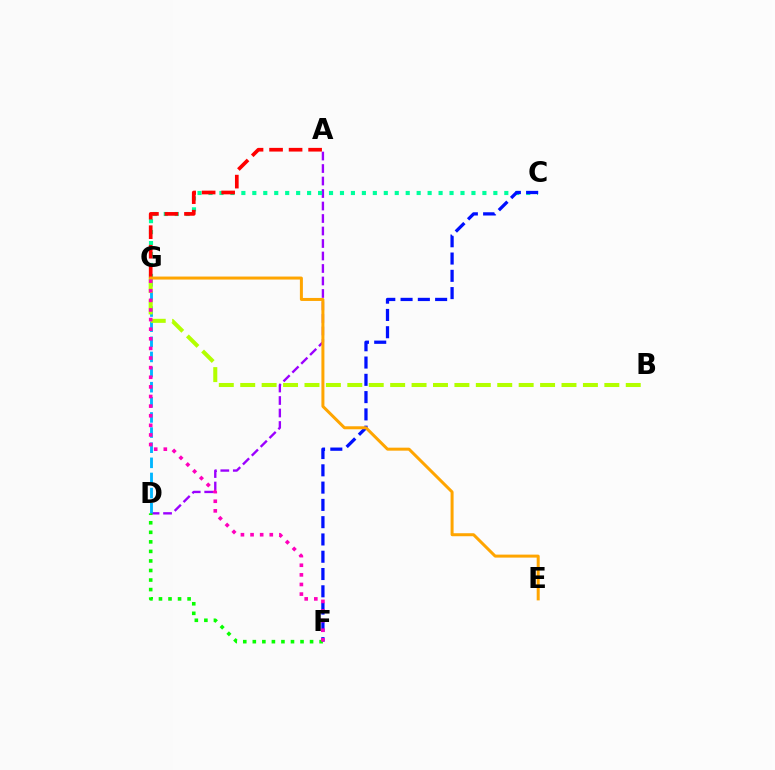{('A', 'D'): [{'color': '#9b00ff', 'line_style': 'dashed', 'thickness': 1.7}], ('C', 'G'): [{'color': '#00ff9d', 'line_style': 'dotted', 'thickness': 2.98}], ('A', 'G'): [{'color': '#ff0000', 'line_style': 'dashed', 'thickness': 2.65}], ('D', 'G'): [{'color': '#00b5ff', 'line_style': 'dashed', 'thickness': 2.06}], ('C', 'F'): [{'color': '#0010ff', 'line_style': 'dashed', 'thickness': 2.35}], ('B', 'G'): [{'color': '#b3ff00', 'line_style': 'dashed', 'thickness': 2.91}], ('D', 'F'): [{'color': '#08ff00', 'line_style': 'dotted', 'thickness': 2.59}], ('E', 'G'): [{'color': '#ffa500', 'line_style': 'solid', 'thickness': 2.16}], ('F', 'G'): [{'color': '#ff00bd', 'line_style': 'dotted', 'thickness': 2.61}]}